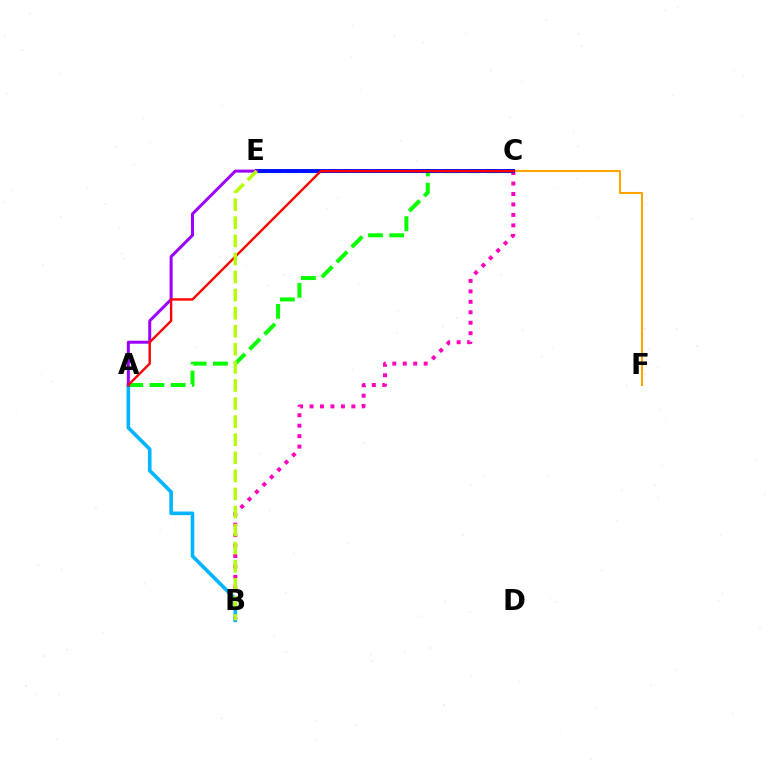{('C', 'E'): [{'color': '#00ff9d', 'line_style': 'dashed', 'thickness': 2.25}, {'color': '#0010ff', 'line_style': 'solid', 'thickness': 2.84}], ('A', 'C'): [{'color': '#08ff00', 'line_style': 'dashed', 'thickness': 2.88}, {'color': '#ff0000', 'line_style': 'solid', 'thickness': 1.71}], ('C', 'F'): [{'color': '#ffa500', 'line_style': 'solid', 'thickness': 1.5}], ('B', 'C'): [{'color': '#ff00bd', 'line_style': 'dotted', 'thickness': 2.84}], ('A', 'B'): [{'color': '#00b5ff', 'line_style': 'solid', 'thickness': 2.6}], ('A', 'E'): [{'color': '#9b00ff', 'line_style': 'solid', 'thickness': 2.16}], ('B', 'E'): [{'color': '#b3ff00', 'line_style': 'dashed', 'thickness': 2.46}]}